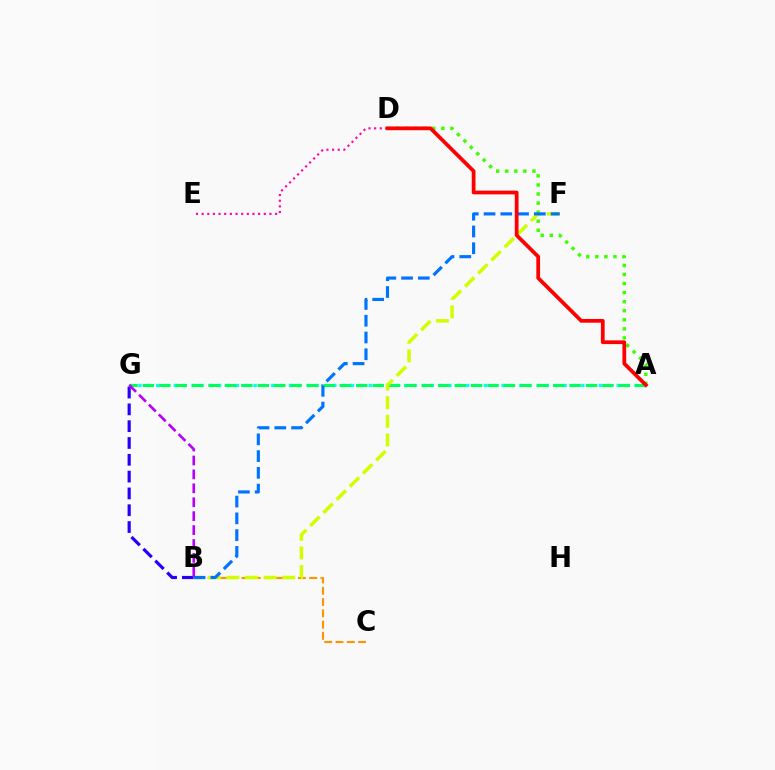{('B', 'C'): [{'color': '#ff9400', 'line_style': 'dashed', 'thickness': 1.53}], ('A', 'G'): [{'color': '#00fff6', 'line_style': 'dotted', 'thickness': 2.41}, {'color': '#00ff5c', 'line_style': 'dashed', 'thickness': 2.23}], ('B', 'G'): [{'color': '#2500ff', 'line_style': 'dashed', 'thickness': 2.28}, {'color': '#b900ff', 'line_style': 'dashed', 'thickness': 1.89}], ('A', 'D'): [{'color': '#3dff00', 'line_style': 'dotted', 'thickness': 2.46}, {'color': '#ff0000', 'line_style': 'solid', 'thickness': 2.7}], ('D', 'E'): [{'color': '#ff00ac', 'line_style': 'dotted', 'thickness': 1.54}], ('B', 'F'): [{'color': '#d1ff00', 'line_style': 'dashed', 'thickness': 2.53}, {'color': '#0074ff', 'line_style': 'dashed', 'thickness': 2.28}]}